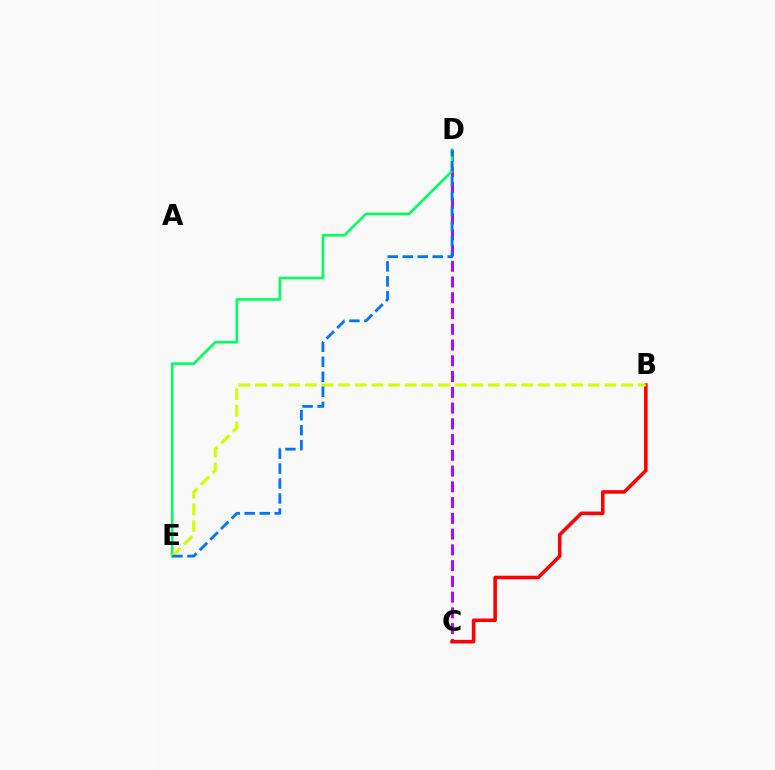{('C', 'D'): [{'color': '#b900ff', 'line_style': 'dashed', 'thickness': 2.14}], ('B', 'C'): [{'color': '#ff0000', 'line_style': 'solid', 'thickness': 2.57}], ('D', 'E'): [{'color': '#00ff5c', 'line_style': 'solid', 'thickness': 1.88}, {'color': '#0074ff', 'line_style': 'dashed', 'thickness': 2.04}], ('B', 'E'): [{'color': '#d1ff00', 'line_style': 'dashed', 'thickness': 2.26}]}